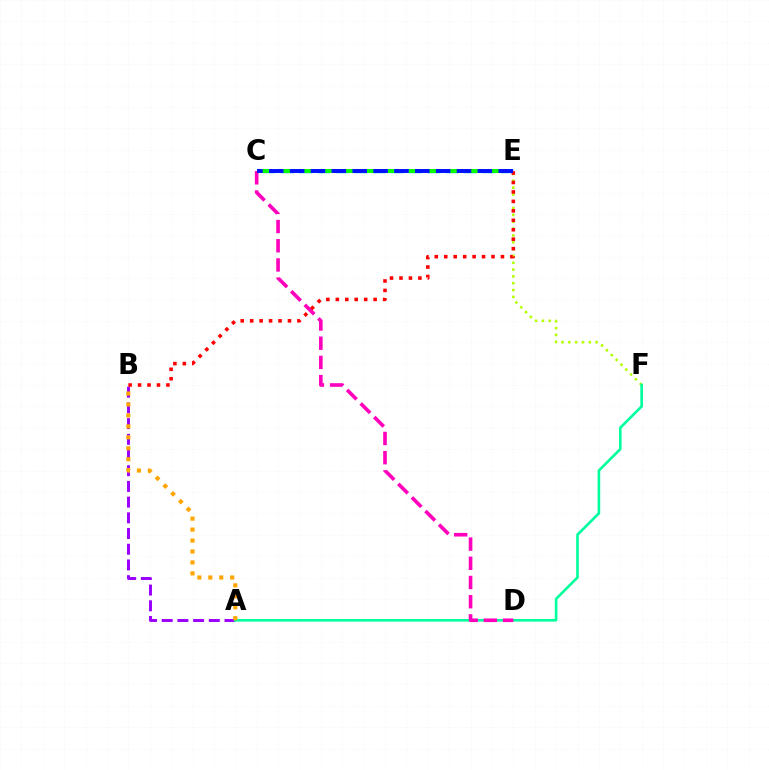{('E', 'F'): [{'color': '#b3ff00', 'line_style': 'dotted', 'thickness': 1.86}], ('A', 'B'): [{'color': '#9b00ff', 'line_style': 'dashed', 'thickness': 2.13}, {'color': '#ffa500', 'line_style': 'dotted', 'thickness': 2.97}], ('A', 'F'): [{'color': '#00ff9d', 'line_style': 'solid', 'thickness': 1.89}], ('C', 'E'): [{'color': '#00b5ff', 'line_style': 'dashed', 'thickness': 2.49}, {'color': '#08ff00', 'line_style': 'dashed', 'thickness': 2.9}, {'color': '#0010ff', 'line_style': 'dashed', 'thickness': 2.83}], ('C', 'D'): [{'color': '#ff00bd', 'line_style': 'dashed', 'thickness': 2.61}], ('B', 'E'): [{'color': '#ff0000', 'line_style': 'dotted', 'thickness': 2.57}]}